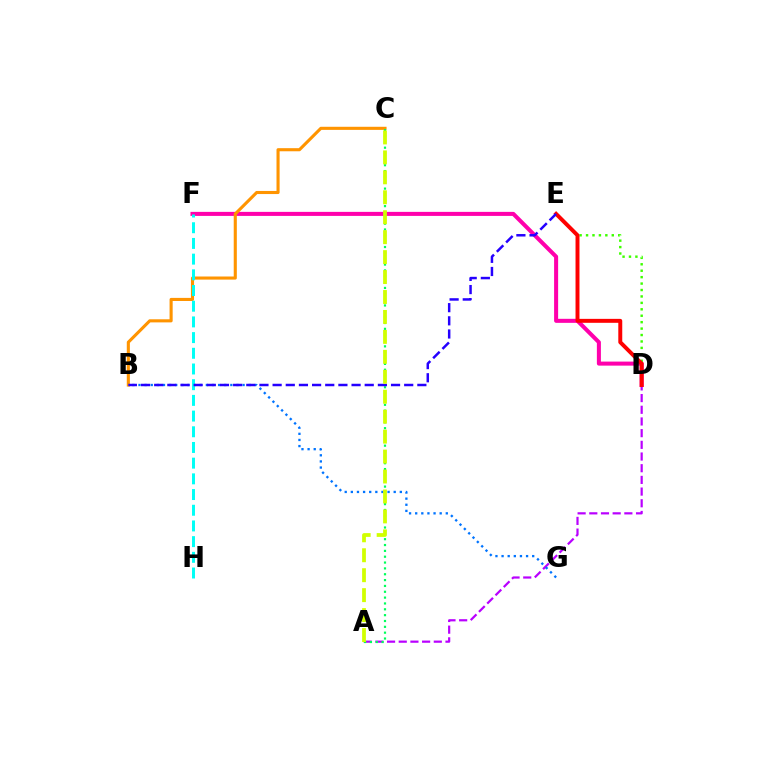{('D', 'F'): [{'color': '#ff00ac', 'line_style': 'solid', 'thickness': 2.91}], ('B', 'C'): [{'color': '#ff9400', 'line_style': 'solid', 'thickness': 2.23}], ('D', 'E'): [{'color': '#3dff00', 'line_style': 'dotted', 'thickness': 1.75}, {'color': '#ff0000', 'line_style': 'solid', 'thickness': 2.84}], ('A', 'D'): [{'color': '#b900ff', 'line_style': 'dashed', 'thickness': 1.59}], ('B', 'G'): [{'color': '#0074ff', 'line_style': 'dotted', 'thickness': 1.66}], ('A', 'C'): [{'color': '#00ff5c', 'line_style': 'dotted', 'thickness': 1.59}, {'color': '#d1ff00', 'line_style': 'dashed', 'thickness': 2.71}], ('F', 'H'): [{'color': '#00fff6', 'line_style': 'dashed', 'thickness': 2.13}], ('B', 'E'): [{'color': '#2500ff', 'line_style': 'dashed', 'thickness': 1.79}]}